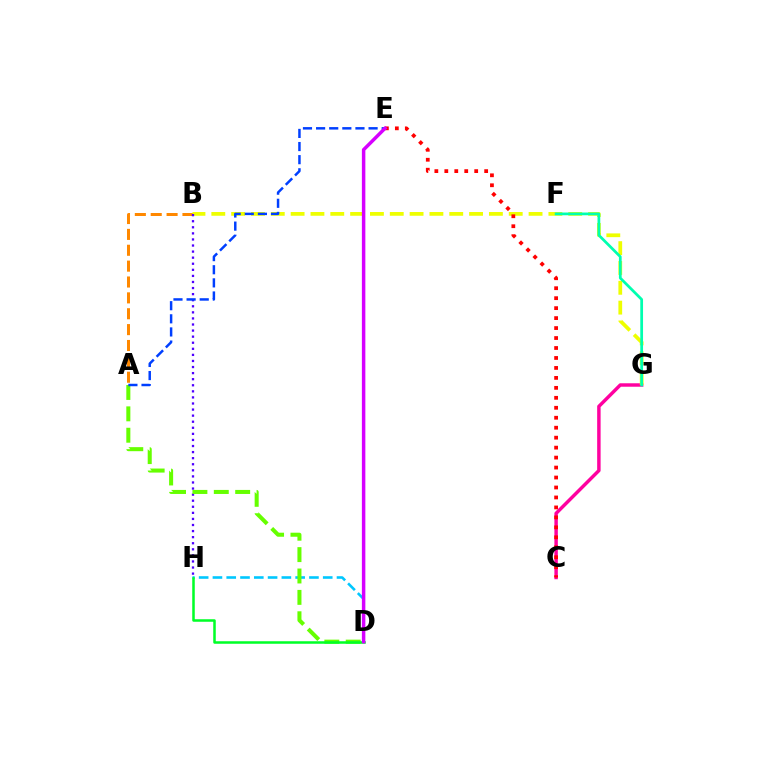{('C', 'G'): [{'color': '#ff00a0', 'line_style': 'solid', 'thickness': 2.48}], ('D', 'H'): [{'color': '#00c7ff', 'line_style': 'dashed', 'thickness': 1.87}, {'color': '#00ff27', 'line_style': 'solid', 'thickness': 1.82}], ('A', 'B'): [{'color': '#ff8800', 'line_style': 'dashed', 'thickness': 2.16}], ('B', 'G'): [{'color': '#eeff00', 'line_style': 'dashed', 'thickness': 2.69}], ('B', 'H'): [{'color': '#4f00ff', 'line_style': 'dotted', 'thickness': 1.65}], ('F', 'G'): [{'color': '#00ffaf', 'line_style': 'solid', 'thickness': 1.98}], ('C', 'E'): [{'color': '#ff0000', 'line_style': 'dotted', 'thickness': 2.71}], ('A', 'D'): [{'color': '#66ff00', 'line_style': 'dashed', 'thickness': 2.9}], ('A', 'E'): [{'color': '#003fff', 'line_style': 'dashed', 'thickness': 1.78}], ('D', 'E'): [{'color': '#d600ff', 'line_style': 'solid', 'thickness': 2.5}]}